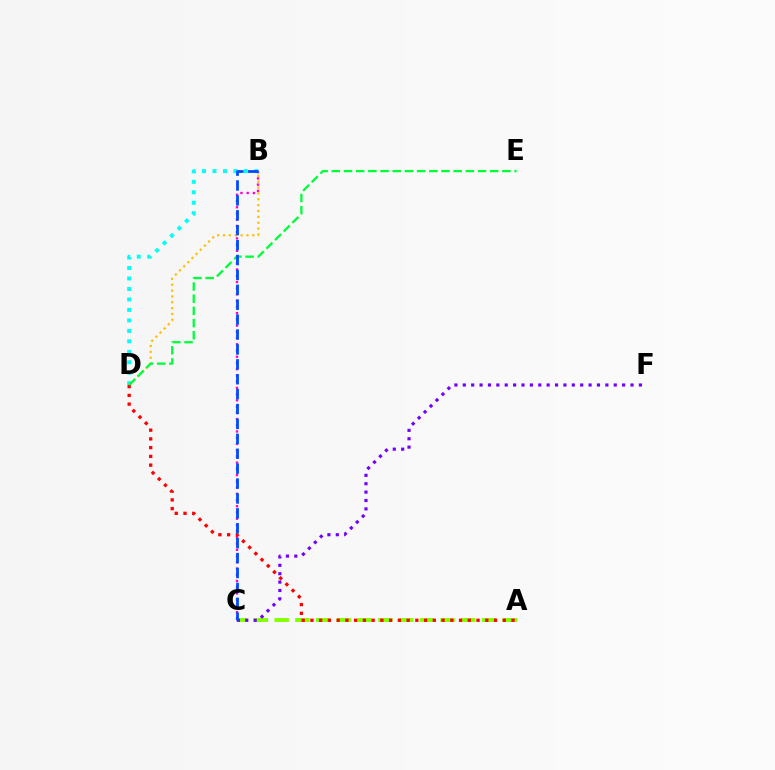{('B', 'C'): [{'color': '#ff00cf', 'line_style': 'dotted', 'thickness': 1.69}, {'color': '#004bff', 'line_style': 'dashed', 'thickness': 2.02}], ('B', 'D'): [{'color': '#00fff6', 'line_style': 'dotted', 'thickness': 2.85}, {'color': '#ffbd00', 'line_style': 'dotted', 'thickness': 1.59}], ('A', 'C'): [{'color': '#84ff00', 'line_style': 'dashed', 'thickness': 2.82}], ('A', 'D'): [{'color': '#ff0000', 'line_style': 'dotted', 'thickness': 2.38}], ('D', 'E'): [{'color': '#00ff39', 'line_style': 'dashed', 'thickness': 1.66}], ('C', 'F'): [{'color': '#7200ff', 'line_style': 'dotted', 'thickness': 2.28}]}